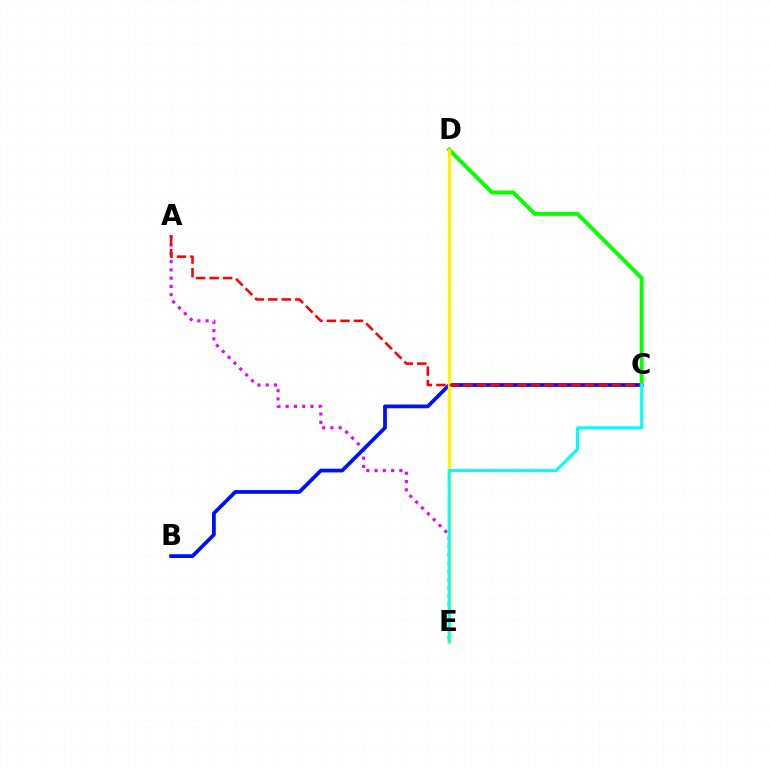{('A', 'E'): [{'color': '#ee00ff', 'line_style': 'dotted', 'thickness': 2.25}], ('B', 'C'): [{'color': '#0010ff', 'line_style': 'solid', 'thickness': 2.7}], ('C', 'D'): [{'color': '#08ff00', 'line_style': 'solid', 'thickness': 2.84}], ('D', 'E'): [{'color': '#fcf500', 'line_style': 'solid', 'thickness': 2.42}], ('A', 'C'): [{'color': '#ff0000', 'line_style': 'dashed', 'thickness': 1.84}], ('C', 'E'): [{'color': '#00fff6', 'line_style': 'solid', 'thickness': 2.16}]}